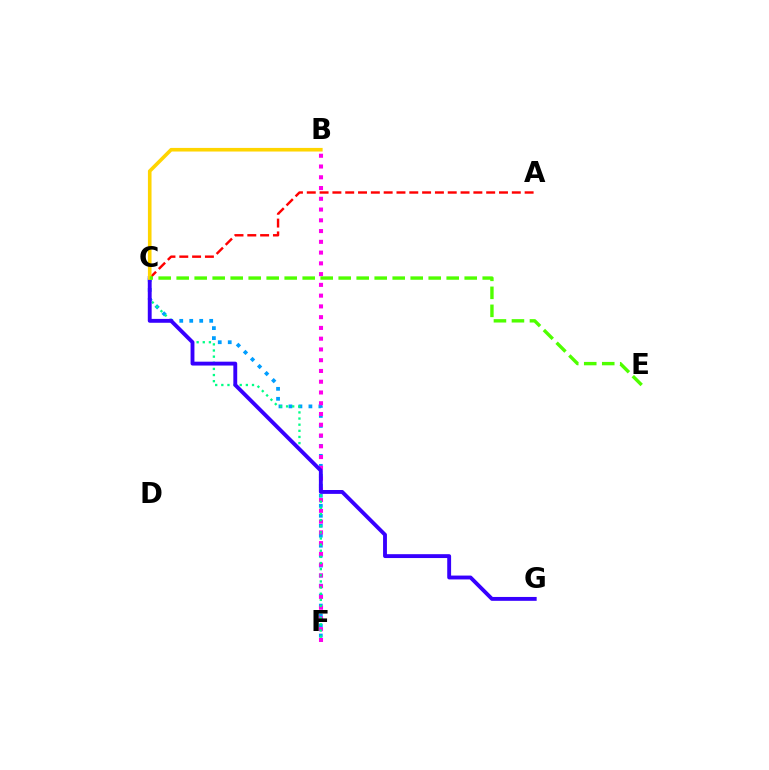{('A', 'C'): [{'color': '#ff0000', 'line_style': 'dashed', 'thickness': 1.74}], ('C', 'F'): [{'color': '#009eff', 'line_style': 'dotted', 'thickness': 2.71}, {'color': '#00ff86', 'line_style': 'dotted', 'thickness': 1.67}], ('B', 'F'): [{'color': '#ff00ed', 'line_style': 'dotted', 'thickness': 2.92}], ('C', 'G'): [{'color': '#3700ff', 'line_style': 'solid', 'thickness': 2.79}], ('B', 'C'): [{'color': '#ffd500', 'line_style': 'solid', 'thickness': 2.6}], ('C', 'E'): [{'color': '#4fff00', 'line_style': 'dashed', 'thickness': 2.45}]}